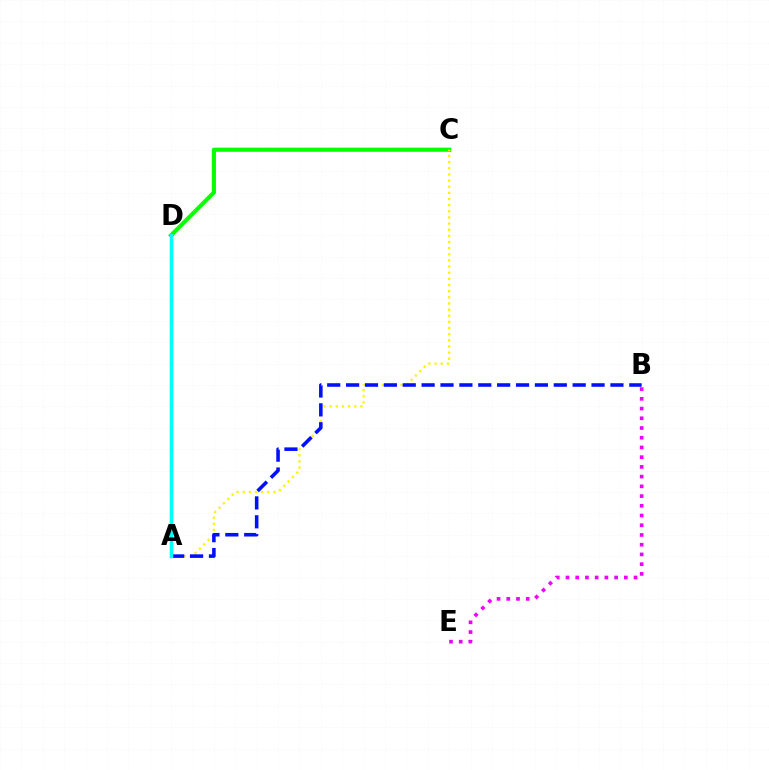{('C', 'D'): [{'color': '#08ff00', 'line_style': 'solid', 'thickness': 2.99}], ('A', 'C'): [{'color': '#fcf500', 'line_style': 'dotted', 'thickness': 1.67}], ('A', 'D'): [{'color': '#ff0000', 'line_style': 'solid', 'thickness': 2.25}, {'color': '#00fff6', 'line_style': 'solid', 'thickness': 2.43}], ('A', 'B'): [{'color': '#0010ff', 'line_style': 'dashed', 'thickness': 2.56}], ('B', 'E'): [{'color': '#ee00ff', 'line_style': 'dotted', 'thickness': 2.64}]}